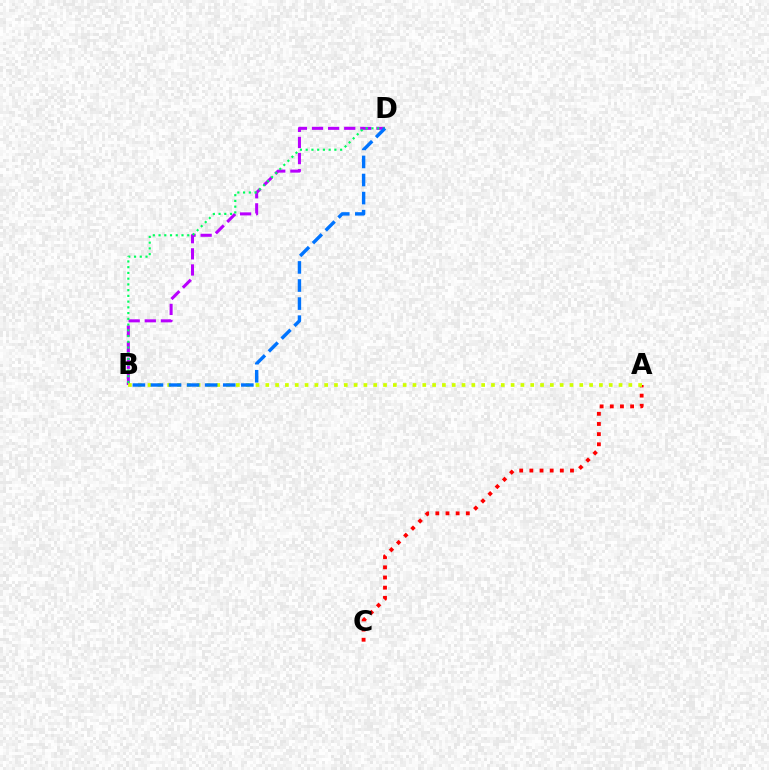{('B', 'D'): [{'color': '#b900ff', 'line_style': 'dashed', 'thickness': 2.19}, {'color': '#00ff5c', 'line_style': 'dotted', 'thickness': 1.56}, {'color': '#0074ff', 'line_style': 'dashed', 'thickness': 2.46}], ('A', 'C'): [{'color': '#ff0000', 'line_style': 'dotted', 'thickness': 2.76}], ('A', 'B'): [{'color': '#d1ff00', 'line_style': 'dotted', 'thickness': 2.67}]}